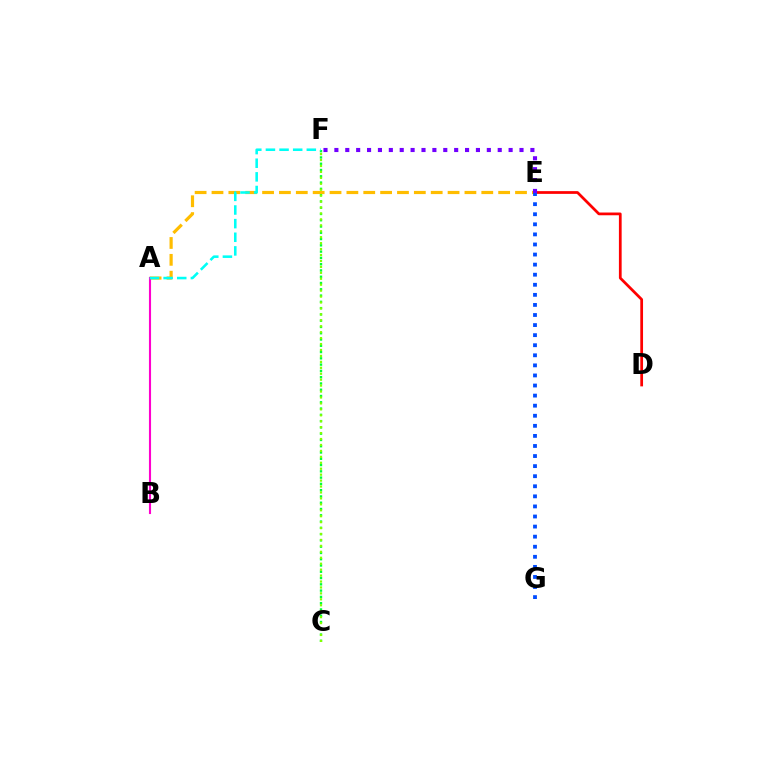{('C', 'F'): [{'color': '#00ff39', 'line_style': 'dotted', 'thickness': 1.71}, {'color': '#84ff00', 'line_style': 'dotted', 'thickness': 1.61}], ('A', 'E'): [{'color': '#ffbd00', 'line_style': 'dashed', 'thickness': 2.29}], ('D', 'E'): [{'color': '#ff0000', 'line_style': 'solid', 'thickness': 1.97}], ('A', 'B'): [{'color': '#ff00cf', 'line_style': 'solid', 'thickness': 1.52}], ('A', 'F'): [{'color': '#00fff6', 'line_style': 'dashed', 'thickness': 1.85}], ('E', 'G'): [{'color': '#004bff', 'line_style': 'dotted', 'thickness': 2.74}], ('E', 'F'): [{'color': '#7200ff', 'line_style': 'dotted', 'thickness': 2.96}]}